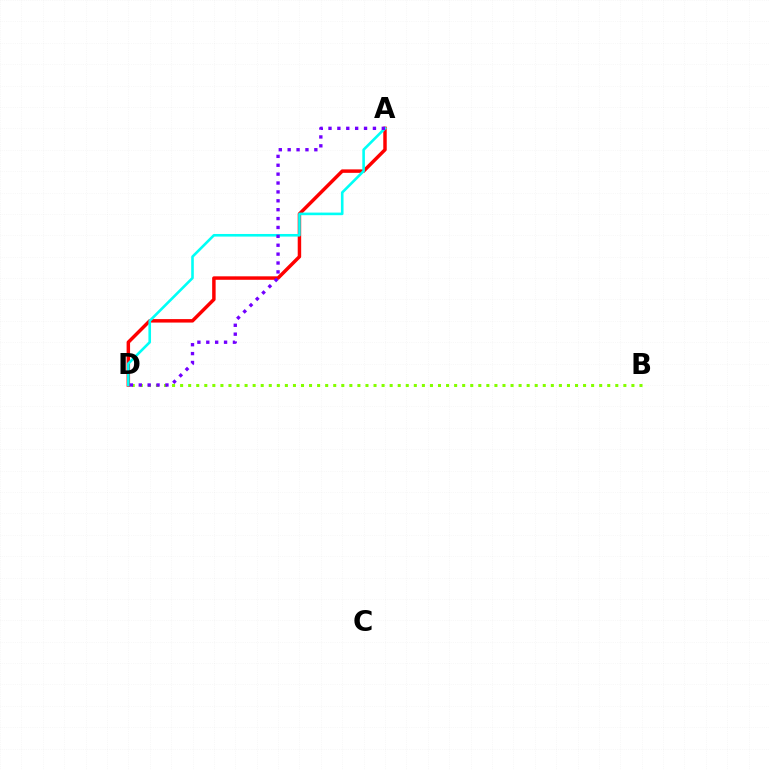{('A', 'D'): [{'color': '#ff0000', 'line_style': 'solid', 'thickness': 2.49}, {'color': '#00fff6', 'line_style': 'solid', 'thickness': 1.88}, {'color': '#7200ff', 'line_style': 'dotted', 'thickness': 2.41}], ('B', 'D'): [{'color': '#84ff00', 'line_style': 'dotted', 'thickness': 2.19}]}